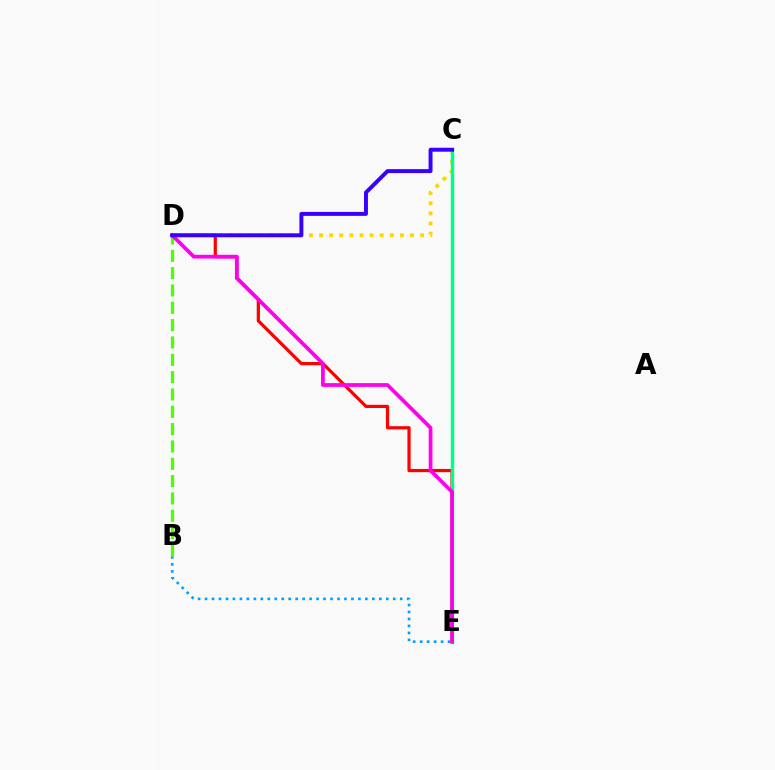{('B', 'E'): [{'color': '#009eff', 'line_style': 'dotted', 'thickness': 1.89}], ('D', 'E'): [{'color': '#ff0000', 'line_style': 'solid', 'thickness': 2.31}, {'color': '#ff00ed', 'line_style': 'solid', 'thickness': 2.7}], ('C', 'D'): [{'color': '#ffd500', 'line_style': 'dotted', 'thickness': 2.75}, {'color': '#3700ff', 'line_style': 'solid', 'thickness': 2.84}], ('C', 'E'): [{'color': '#00ff86', 'line_style': 'solid', 'thickness': 2.47}], ('B', 'D'): [{'color': '#4fff00', 'line_style': 'dashed', 'thickness': 2.35}]}